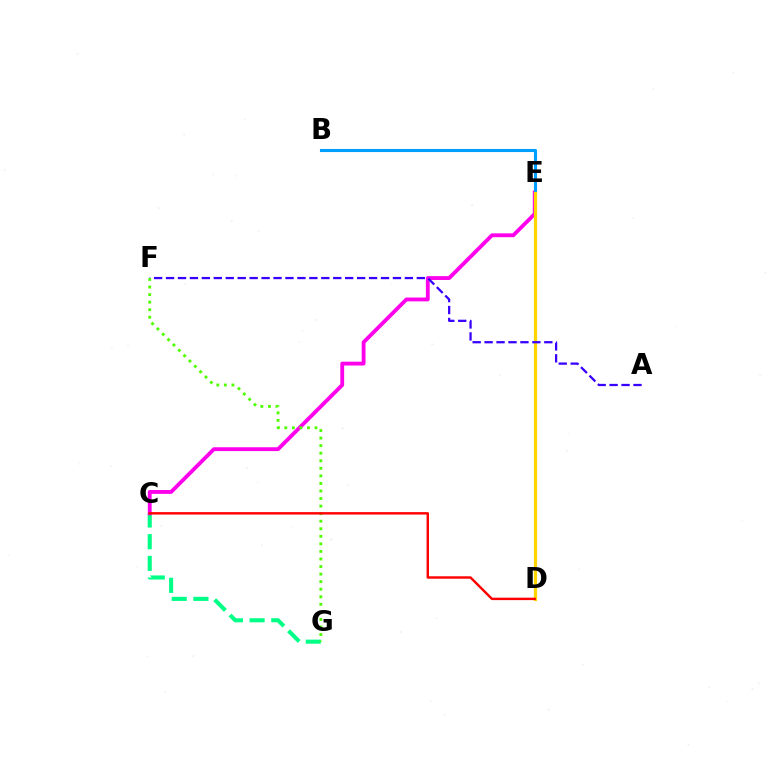{('C', 'G'): [{'color': '#00ff86', 'line_style': 'dashed', 'thickness': 2.95}], ('C', 'E'): [{'color': '#ff00ed', 'line_style': 'solid', 'thickness': 2.76}], ('B', 'E'): [{'color': '#009eff', 'line_style': 'solid', 'thickness': 2.22}], ('D', 'E'): [{'color': '#ffd500', 'line_style': 'solid', 'thickness': 2.31}], ('A', 'F'): [{'color': '#3700ff', 'line_style': 'dashed', 'thickness': 1.62}], ('F', 'G'): [{'color': '#4fff00', 'line_style': 'dotted', 'thickness': 2.05}], ('C', 'D'): [{'color': '#ff0000', 'line_style': 'solid', 'thickness': 1.75}]}